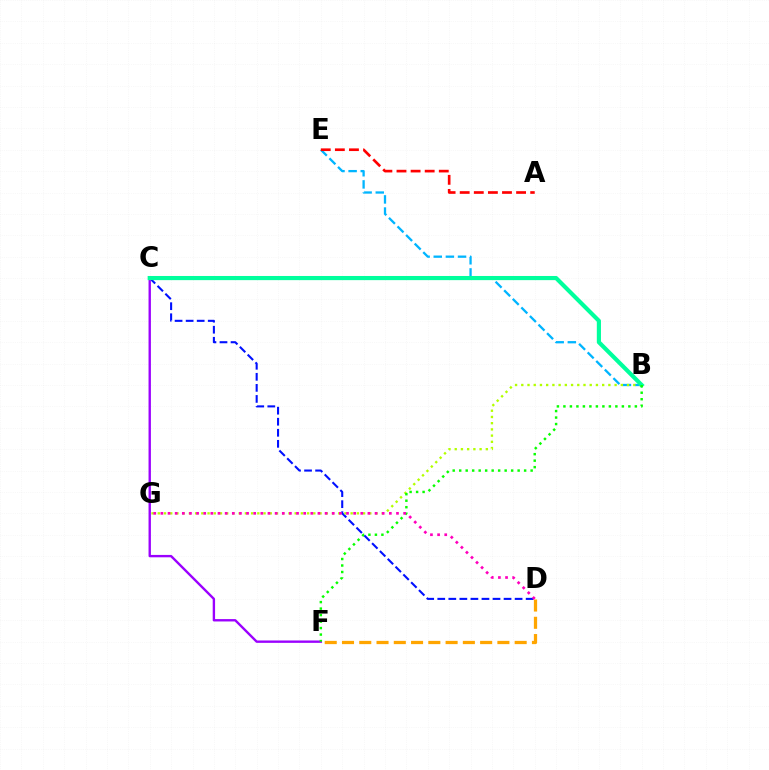{('C', 'D'): [{'color': '#0010ff', 'line_style': 'dashed', 'thickness': 1.5}], ('B', 'E'): [{'color': '#00b5ff', 'line_style': 'dashed', 'thickness': 1.65}], ('A', 'E'): [{'color': '#ff0000', 'line_style': 'dashed', 'thickness': 1.92}], ('C', 'F'): [{'color': '#9b00ff', 'line_style': 'solid', 'thickness': 1.71}], ('B', 'G'): [{'color': '#b3ff00', 'line_style': 'dotted', 'thickness': 1.69}], ('D', 'F'): [{'color': '#ffa500', 'line_style': 'dashed', 'thickness': 2.35}], ('B', 'C'): [{'color': '#00ff9d', 'line_style': 'solid', 'thickness': 2.99}], ('B', 'F'): [{'color': '#08ff00', 'line_style': 'dotted', 'thickness': 1.76}], ('D', 'G'): [{'color': '#ff00bd', 'line_style': 'dotted', 'thickness': 1.94}]}